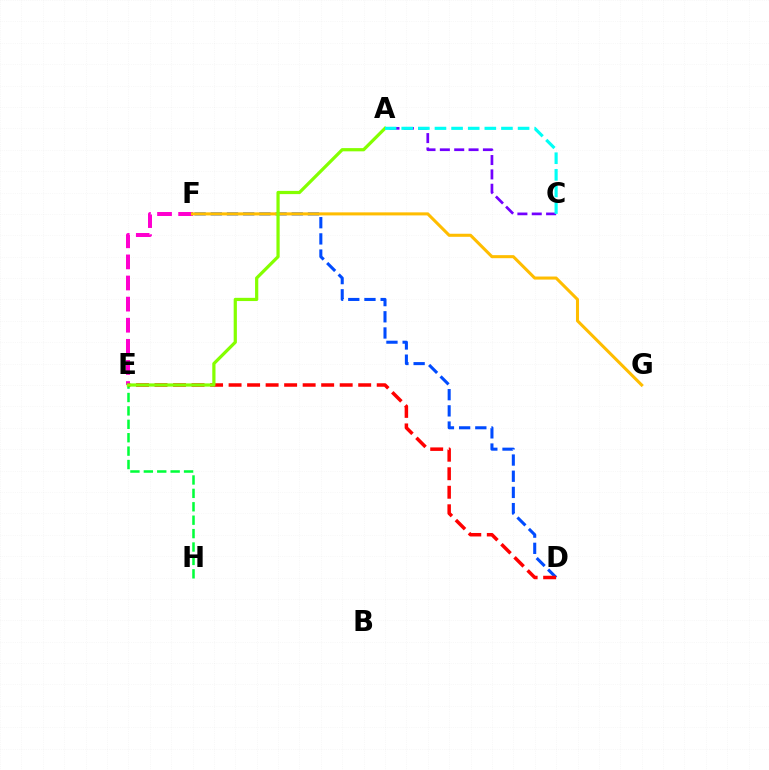{('D', 'F'): [{'color': '#004bff', 'line_style': 'dashed', 'thickness': 2.2}], ('E', 'F'): [{'color': '#ff00cf', 'line_style': 'dashed', 'thickness': 2.87}], ('E', 'H'): [{'color': '#00ff39', 'line_style': 'dashed', 'thickness': 1.82}], ('A', 'C'): [{'color': '#7200ff', 'line_style': 'dashed', 'thickness': 1.95}, {'color': '#00fff6', 'line_style': 'dashed', 'thickness': 2.26}], ('D', 'E'): [{'color': '#ff0000', 'line_style': 'dashed', 'thickness': 2.52}], ('F', 'G'): [{'color': '#ffbd00', 'line_style': 'solid', 'thickness': 2.2}], ('A', 'E'): [{'color': '#84ff00', 'line_style': 'solid', 'thickness': 2.32}]}